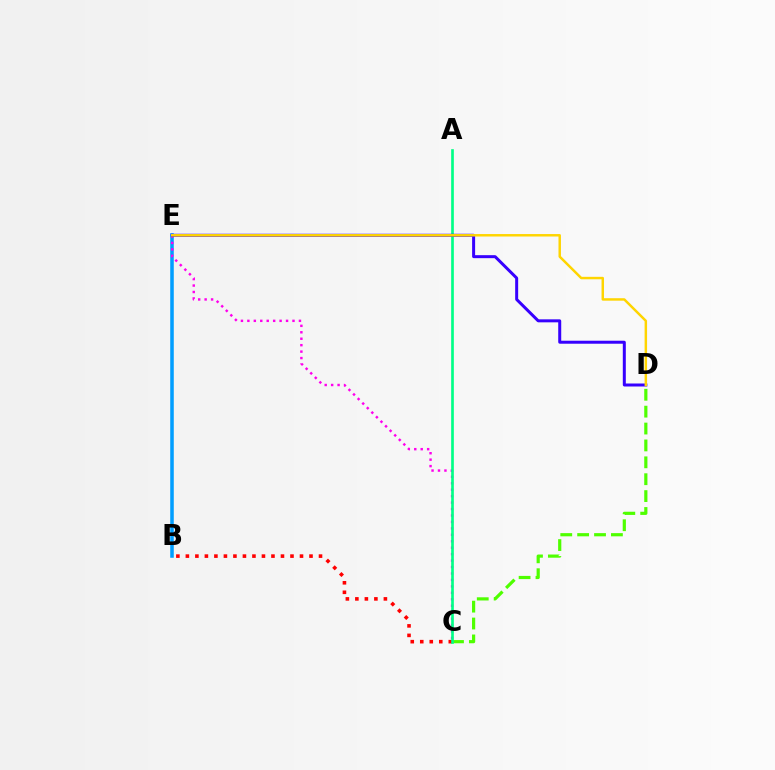{('B', 'E'): [{'color': '#009eff', 'line_style': 'solid', 'thickness': 2.55}], ('B', 'C'): [{'color': '#ff0000', 'line_style': 'dotted', 'thickness': 2.58}], ('C', 'D'): [{'color': '#4fff00', 'line_style': 'dashed', 'thickness': 2.29}], ('C', 'E'): [{'color': '#ff00ed', 'line_style': 'dotted', 'thickness': 1.75}], ('A', 'C'): [{'color': '#00ff86', 'line_style': 'solid', 'thickness': 1.92}], ('D', 'E'): [{'color': '#3700ff', 'line_style': 'solid', 'thickness': 2.16}, {'color': '#ffd500', 'line_style': 'solid', 'thickness': 1.77}]}